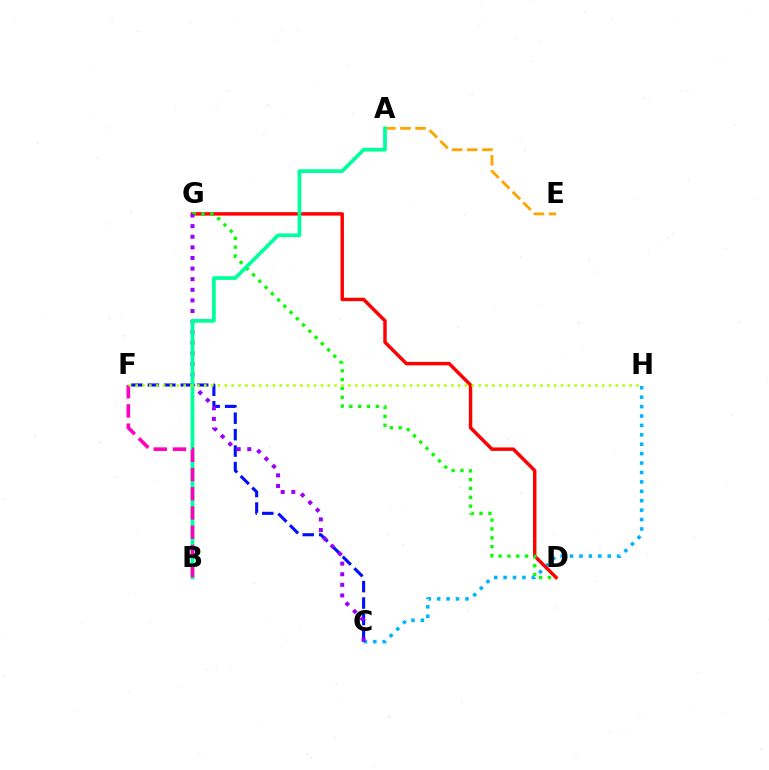{('C', 'H'): [{'color': '#00b5ff', 'line_style': 'dotted', 'thickness': 2.56}], ('A', 'E'): [{'color': '#ffa500', 'line_style': 'dashed', 'thickness': 2.06}], ('D', 'G'): [{'color': '#ff0000', 'line_style': 'solid', 'thickness': 2.48}, {'color': '#08ff00', 'line_style': 'dotted', 'thickness': 2.4}], ('C', 'F'): [{'color': '#0010ff', 'line_style': 'dashed', 'thickness': 2.23}], ('C', 'G'): [{'color': '#9b00ff', 'line_style': 'dotted', 'thickness': 2.88}], ('A', 'B'): [{'color': '#00ff9d', 'line_style': 'solid', 'thickness': 2.69}], ('B', 'F'): [{'color': '#ff00bd', 'line_style': 'dashed', 'thickness': 2.61}], ('F', 'H'): [{'color': '#b3ff00', 'line_style': 'dotted', 'thickness': 1.86}]}